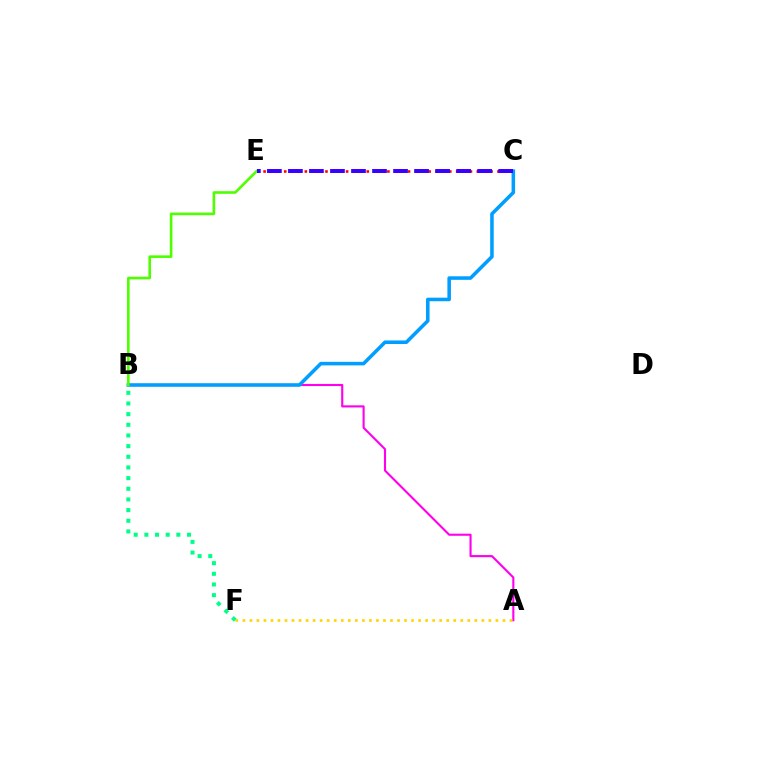{('A', 'B'): [{'color': '#ff00ed', 'line_style': 'solid', 'thickness': 1.52}], ('A', 'F'): [{'color': '#ffd500', 'line_style': 'dotted', 'thickness': 1.91}], ('C', 'E'): [{'color': '#ff0000', 'line_style': 'dotted', 'thickness': 1.87}, {'color': '#3700ff', 'line_style': 'dashed', 'thickness': 2.86}], ('B', 'C'): [{'color': '#009eff', 'line_style': 'solid', 'thickness': 2.55}], ('B', 'E'): [{'color': '#4fff00', 'line_style': 'solid', 'thickness': 1.89}], ('B', 'F'): [{'color': '#00ff86', 'line_style': 'dotted', 'thickness': 2.9}]}